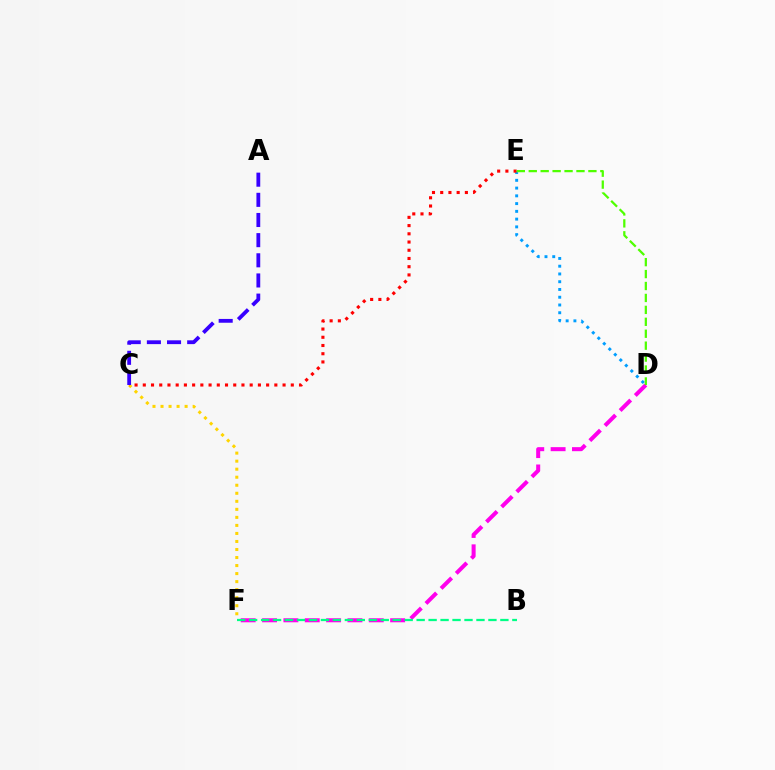{('D', 'E'): [{'color': '#009eff', 'line_style': 'dotted', 'thickness': 2.11}, {'color': '#4fff00', 'line_style': 'dashed', 'thickness': 1.62}], ('C', 'F'): [{'color': '#ffd500', 'line_style': 'dotted', 'thickness': 2.18}], ('D', 'F'): [{'color': '#ff00ed', 'line_style': 'dashed', 'thickness': 2.9}], ('C', 'E'): [{'color': '#ff0000', 'line_style': 'dotted', 'thickness': 2.23}], ('A', 'C'): [{'color': '#3700ff', 'line_style': 'dashed', 'thickness': 2.74}], ('B', 'F'): [{'color': '#00ff86', 'line_style': 'dashed', 'thickness': 1.63}]}